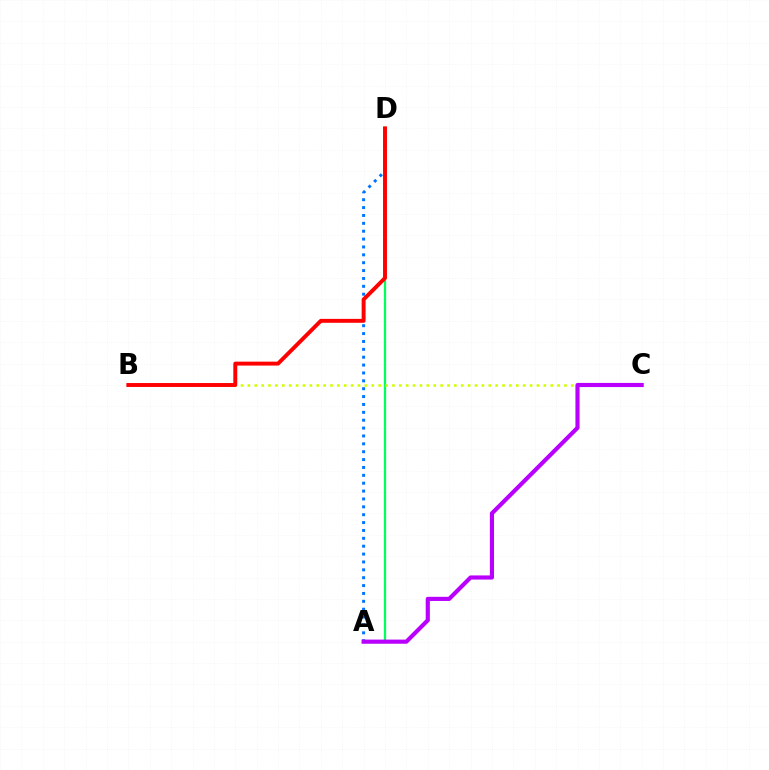{('A', 'D'): [{'color': '#0074ff', 'line_style': 'dotted', 'thickness': 2.14}, {'color': '#00ff5c', 'line_style': 'solid', 'thickness': 1.63}], ('B', 'C'): [{'color': '#d1ff00', 'line_style': 'dotted', 'thickness': 1.87}], ('B', 'D'): [{'color': '#ff0000', 'line_style': 'solid', 'thickness': 2.82}], ('A', 'C'): [{'color': '#b900ff', 'line_style': 'solid', 'thickness': 2.98}]}